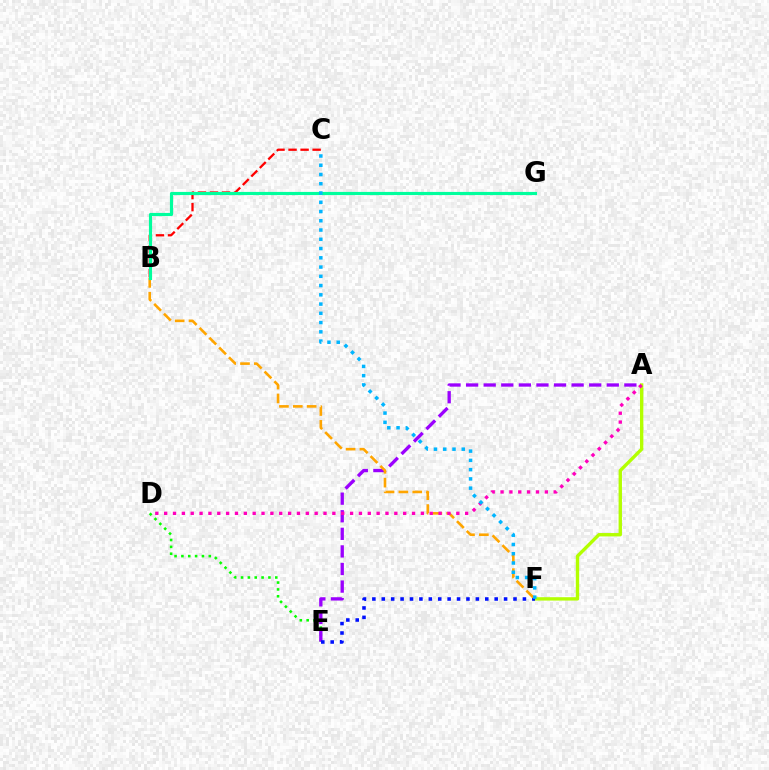{('D', 'E'): [{'color': '#08ff00', 'line_style': 'dotted', 'thickness': 1.86}], ('A', 'F'): [{'color': '#b3ff00', 'line_style': 'solid', 'thickness': 2.42}], ('A', 'E'): [{'color': '#9b00ff', 'line_style': 'dashed', 'thickness': 2.39}], ('E', 'F'): [{'color': '#0010ff', 'line_style': 'dotted', 'thickness': 2.56}], ('B', 'C'): [{'color': '#ff0000', 'line_style': 'dashed', 'thickness': 1.64}], ('B', 'F'): [{'color': '#ffa500', 'line_style': 'dashed', 'thickness': 1.88}], ('A', 'D'): [{'color': '#ff00bd', 'line_style': 'dotted', 'thickness': 2.41}], ('B', 'G'): [{'color': '#00ff9d', 'line_style': 'solid', 'thickness': 2.27}], ('C', 'F'): [{'color': '#00b5ff', 'line_style': 'dotted', 'thickness': 2.51}]}